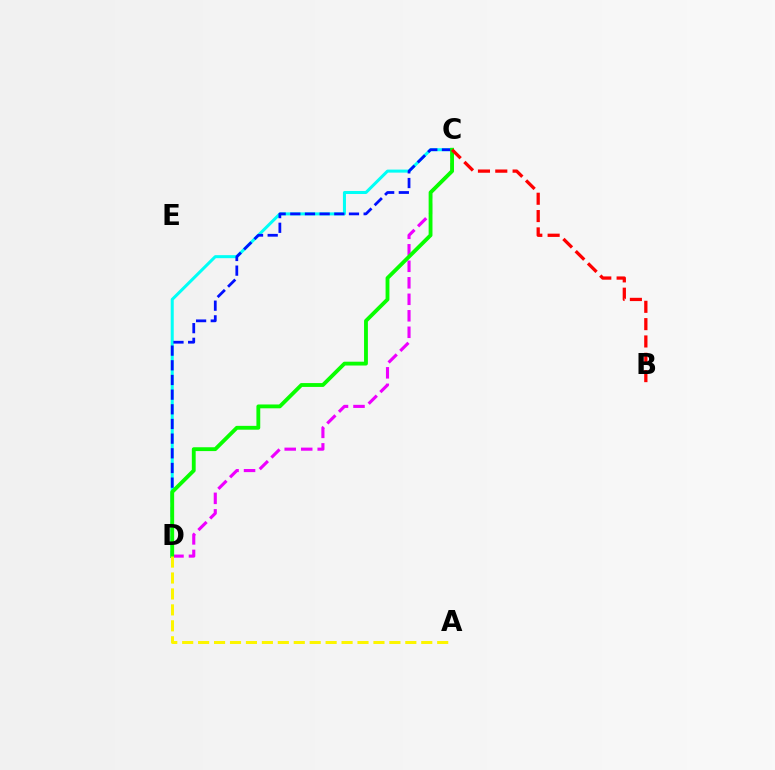{('C', 'D'): [{'color': '#00fff6', 'line_style': 'solid', 'thickness': 2.18}, {'color': '#ee00ff', 'line_style': 'dashed', 'thickness': 2.24}, {'color': '#0010ff', 'line_style': 'dashed', 'thickness': 1.99}, {'color': '#08ff00', 'line_style': 'solid', 'thickness': 2.76}], ('B', 'C'): [{'color': '#ff0000', 'line_style': 'dashed', 'thickness': 2.35}], ('A', 'D'): [{'color': '#fcf500', 'line_style': 'dashed', 'thickness': 2.17}]}